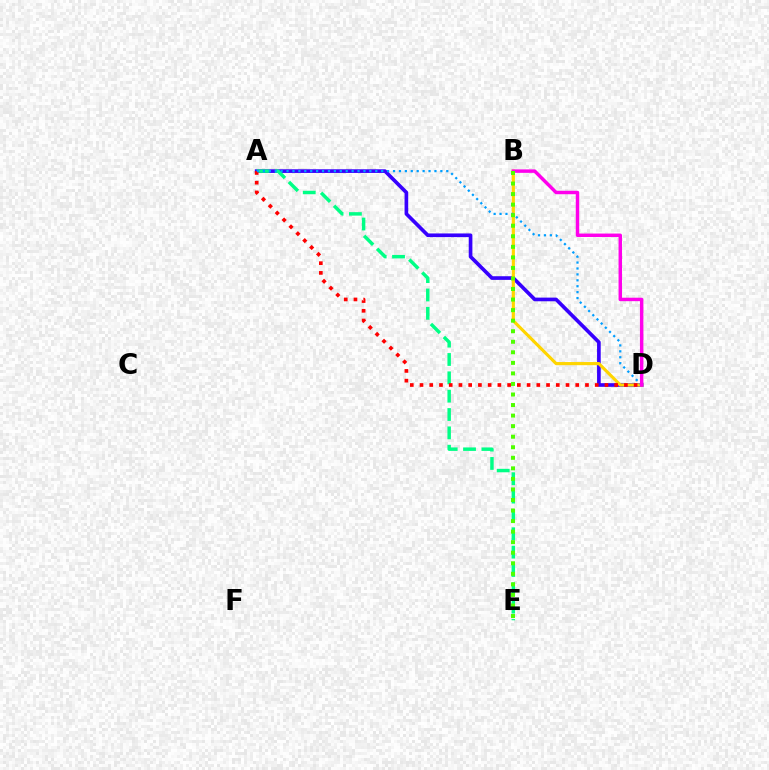{('A', 'D'): [{'color': '#3700ff', 'line_style': 'solid', 'thickness': 2.63}, {'color': '#ff0000', 'line_style': 'dotted', 'thickness': 2.64}, {'color': '#009eff', 'line_style': 'dotted', 'thickness': 1.61}], ('B', 'D'): [{'color': '#ffd500', 'line_style': 'solid', 'thickness': 2.26}, {'color': '#ff00ed', 'line_style': 'solid', 'thickness': 2.49}], ('A', 'E'): [{'color': '#00ff86', 'line_style': 'dashed', 'thickness': 2.49}], ('B', 'E'): [{'color': '#4fff00', 'line_style': 'dotted', 'thickness': 2.87}]}